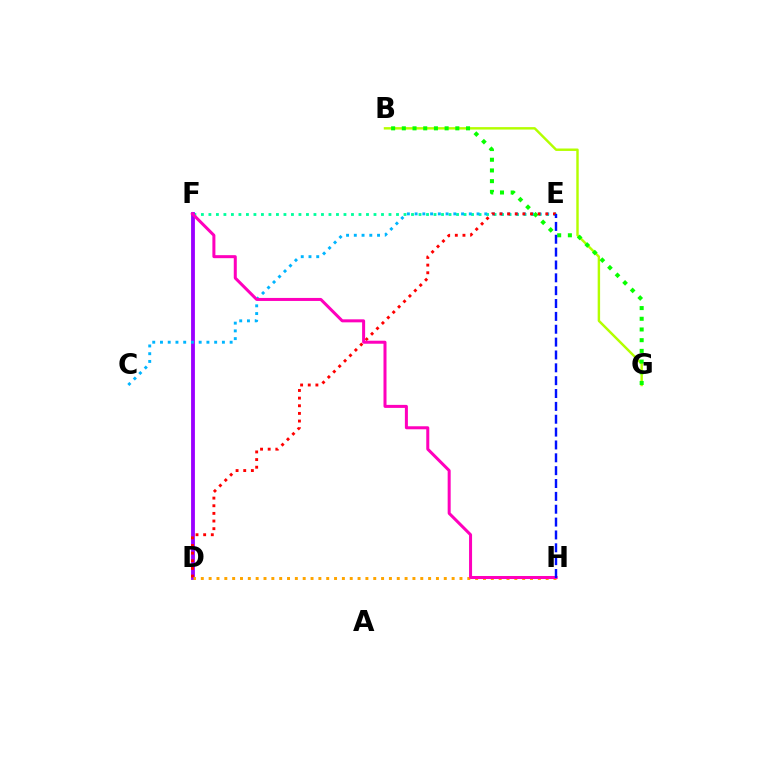{('E', 'F'): [{'color': '#00ff9d', 'line_style': 'dotted', 'thickness': 2.04}], ('D', 'F'): [{'color': '#9b00ff', 'line_style': 'solid', 'thickness': 2.75}], ('B', 'G'): [{'color': '#b3ff00', 'line_style': 'solid', 'thickness': 1.75}, {'color': '#08ff00', 'line_style': 'dotted', 'thickness': 2.91}], ('C', 'E'): [{'color': '#00b5ff', 'line_style': 'dotted', 'thickness': 2.1}], ('D', 'E'): [{'color': '#ff0000', 'line_style': 'dotted', 'thickness': 2.08}], ('D', 'H'): [{'color': '#ffa500', 'line_style': 'dotted', 'thickness': 2.13}], ('F', 'H'): [{'color': '#ff00bd', 'line_style': 'solid', 'thickness': 2.17}], ('E', 'H'): [{'color': '#0010ff', 'line_style': 'dashed', 'thickness': 1.75}]}